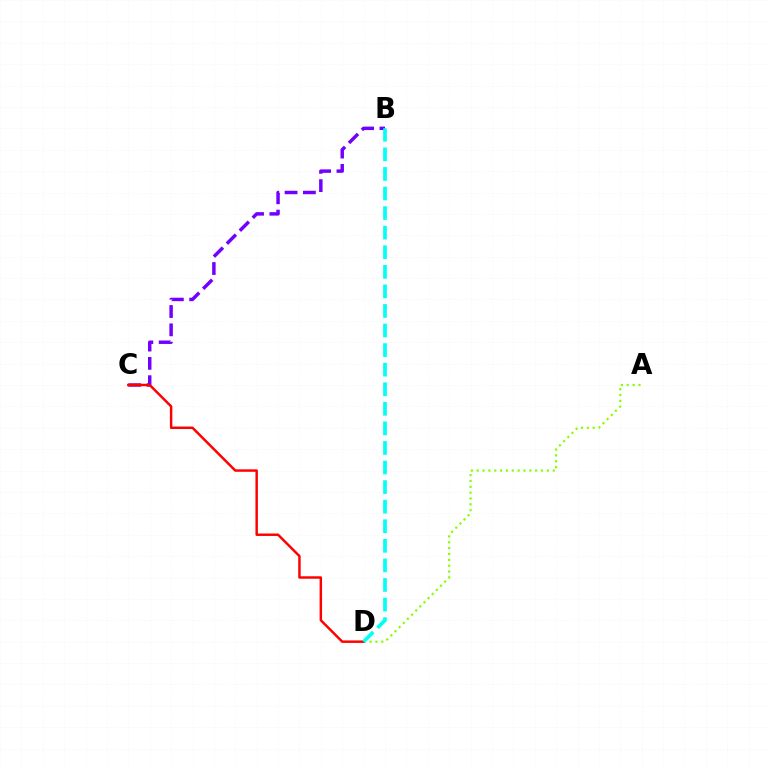{('B', 'C'): [{'color': '#7200ff', 'line_style': 'dashed', 'thickness': 2.49}], ('A', 'D'): [{'color': '#84ff00', 'line_style': 'dotted', 'thickness': 1.59}], ('C', 'D'): [{'color': '#ff0000', 'line_style': 'solid', 'thickness': 1.77}], ('B', 'D'): [{'color': '#00fff6', 'line_style': 'dashed', 'thickness': 2.66}]}